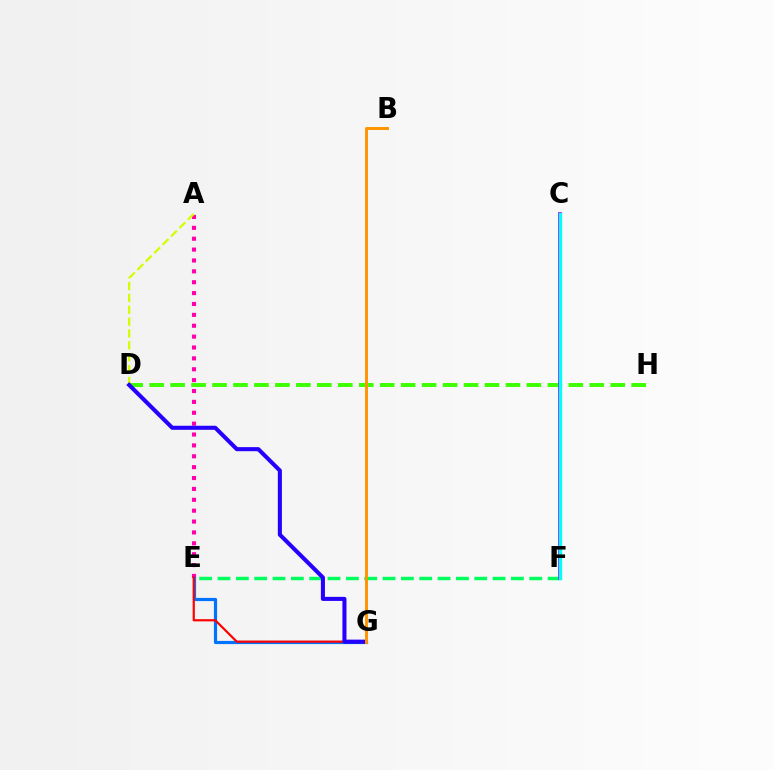{('A', 'E'): [{'color': '#ff00ac', 'line_style': 'dotted', 'thickness': 2.96}], ('A', 'D'): [{'color': '#d1ff00', 'line_style': 'dashed', 'thickness': 1.61}], ('E', 'G'): [{'color': '#0074ff', 'line_style': 'solid', 'thickness': 2.29}, {'color': '#ff0000', 'line_style': 'solid', 'thickness': 1.58}], ('D', 'H'): [{'color': '#3dff00', 'line_style': 'dashed', 'thickness': 2.85}], ('E', 'F'): [{'color': '#00ff5c', 'line_style': 'dashed', 'thickness': 2.49}], ('D', 'G'): [{'color': '#2500ff', 'line_style': 'solid', 'thickness': 2.93}], ('B', 'G'): [{'color': '#ff9400', 'line_style': 'solid', 'thickness': 2.12}], ('C', 'F'): [{'color': '#b900ff', 'line_style': 'solid', 'thickness': 2.73}, {'color': '#00fff6', 'line_style': 'solid', 'thickness': 2.43}]}